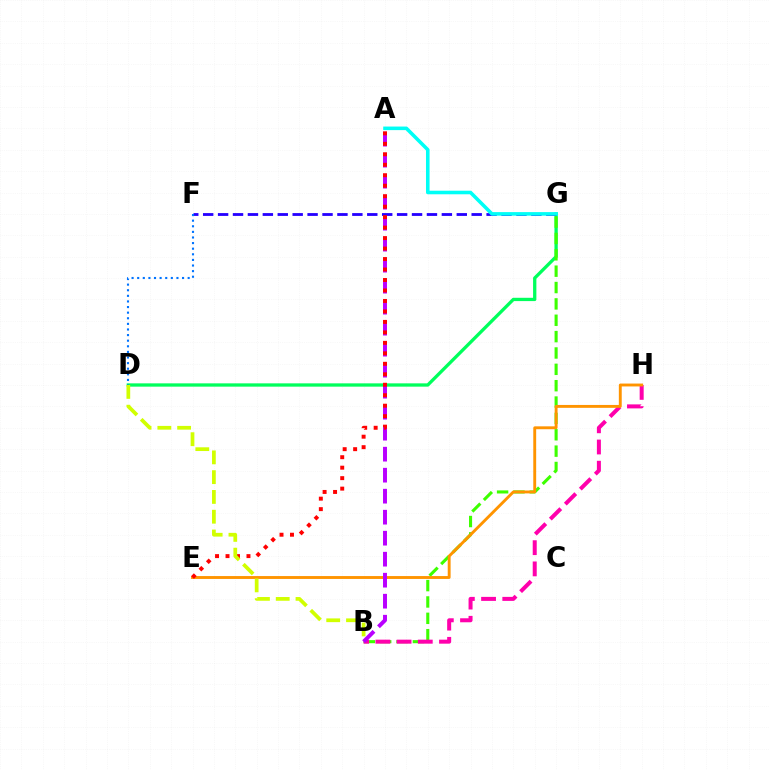{('D', 'G'): [{'color': '#00ff5c', 'line_style': 'solid', 'thickness': 2.38}], ('F', 'G'): [{'color': '#2500ff', 'line_style': 'dashed', 'thickness': 2.03}], ('B', 'G'): [{'color': '#3dff00', 'line_style': 'dashed', 'thickness': 2.22}], ('D', 'F'): [{'color': '#0074ff', 'line_style': 'dotted', 'thickness': 1.52}], ('B', 'H'): [{'color': '#ff00ac', 'line_style': 'dashed', 'thickness': 2.88}], ('E', 'H'): [{'color': '#ff9400', 'line_style': 'solid', 'thickness': 2.08}], ('A', 'G'): [{'color': '#00fff6', 'line_style': 'solid', 'thickness': 2.57}], ('A', 'B'): [{'color': '#b900ff', 'line_style': 'dashed', 'thickness': 2.85}], ('A', 'E'): [{'color': '#ff0000', 'line_style': 'dotted', 'thickness': 2.85}], ('B', 'D'): [{'color': '#d1ff00', 'line_style': 'dashed', 'thickness': 2.69}]}